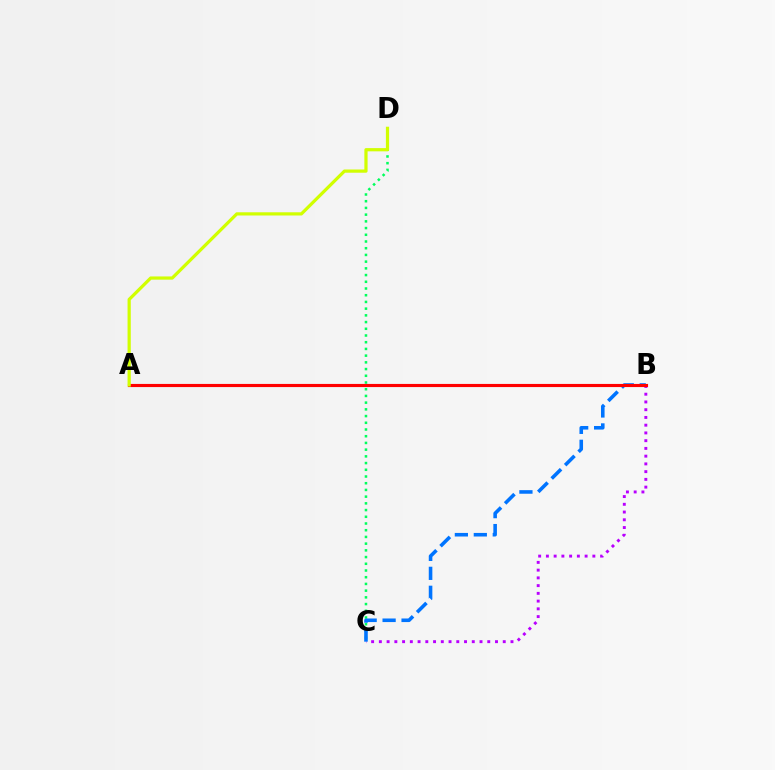{('B', 'C'): [{'color': '#b900ff', 'line_style': 'dotted', 'thickness': 2.1}, {'color': '#0074ff', 'line_style': 'dashed', 'thickness': 2.57}], ('C', 'D'): [{'color': '#00ff5c', 'line_style': 'dotted', 'thickness': 1.82}], ('A', 'B'): [{'color': '#ff0000', 'line_style': 'solid', 'thickness': 2.26}], ('A', 'D'): [{'color': '#d1ff00', 'line_style': 'solid', 'thickness': 2.32}]}